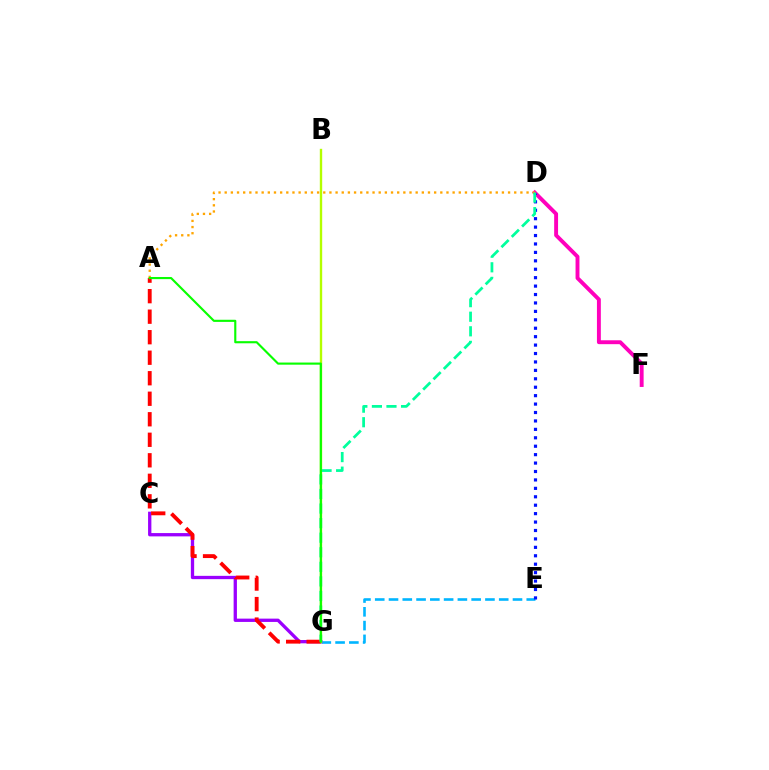{('E', 'G'): [{'color': '#00b5ff', 'line_style': 'dashed', 'thickness': 1.87}], ('C', 'G'): [{'color': '#9b00ff', 'line_style': 'solid', 'thickness': 2.38}], ('B', 'G'): [{'color': '#b3ff00', 'line_style': 'solid', 'thickness': 1.71}], ('D', 'F'): [{'color': '#ff00bd', 'line_style': 'solid', 'thickness': 2.81}], ('A', 'G'): [{'color': '#ff0000', 'line_style': 'dashed', 'thickness': 2.79}, {'color': '#08ff00', 'line_style': 'solid', 'thickness': 1.54}], ('D', 'E'): [{'color': '#0010ff', 'line_style': 'dotted', 'thickness': 2.29}], ('A', 'D'): [{'color': '#ffa500', 'line_style': 'dotted', 'thickness': 1.67}], ('D', 'G'): [{'color': '#00ff9d', 'line_style': 'dashed', 'thickness': 1.98}]}